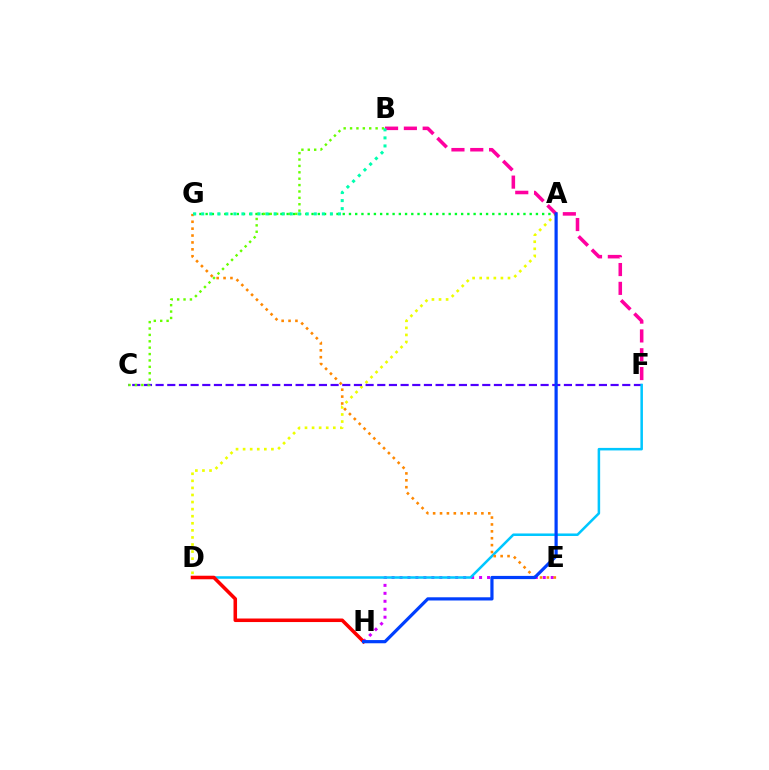{('E', 'H'): [{'color': '#d600ff', 'line_style': 'dotted', 'thickness': 2.16}], ('A', 'D'): [{'color': '#eeff00', 'line_style': 'dotted', 'thickness': 1.92}], ('A', 'G'): [{'color': '#00ff27', 'line_style': 'dotted', 'thickness': 1.69}], ('C', 'F'): [{'color': '#4f00ff', 'line_style': 'dashed', 'thickness': 1.58}], ('D', 'F'): [{'color': '#00c7ff', 'line_style': 'solid', 'thickness': 1.82}], ('D', 'H'): [{'color': '#ff0000', 'line_style': 'solid', 'thickness': 2.55}], ('B', 'C'): [{'color': '#66ff00', 'line_style': 'dotted', 'thickness': 1.74}], ('B', 'F'): [{'color': '#ff00a0', 'line_style': 'dashed', 'thickness': 2.56}], ('E', 'G'): [{'color': '#ff8800', 'line_style': 'dotted', 'thickness': 1.87}], ('A', 'H'): [{'color': '#003fff', 'line_style': 'solid', 'thickness': 2.3}], ('B', 'G'): [{'color': '#00ffaf', 'line_style': 'dotted', 'thickness': 2.18}]}